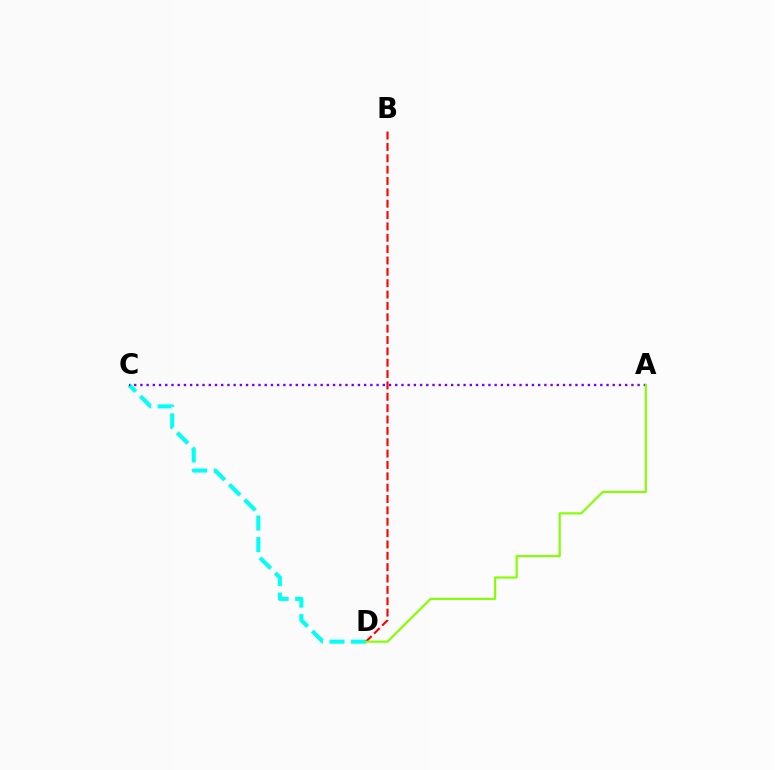{('C', 'D'): [{'color': '#00fff6', 'line_style': 'dashed', 'thickness': 2.92}], ('A', 'C'): [{'color': '#7200ff', 'line_style': 'dotted', 'thickness': 1.69}], ('B', 'D'): [{'color': '#ff0000', 'line_style': 'dashed', 'thickness': 1.54}], ('A', 'D'): [{'color': '#84ff00', 'line_style': 'solid', 'thickness': 1.54}]}